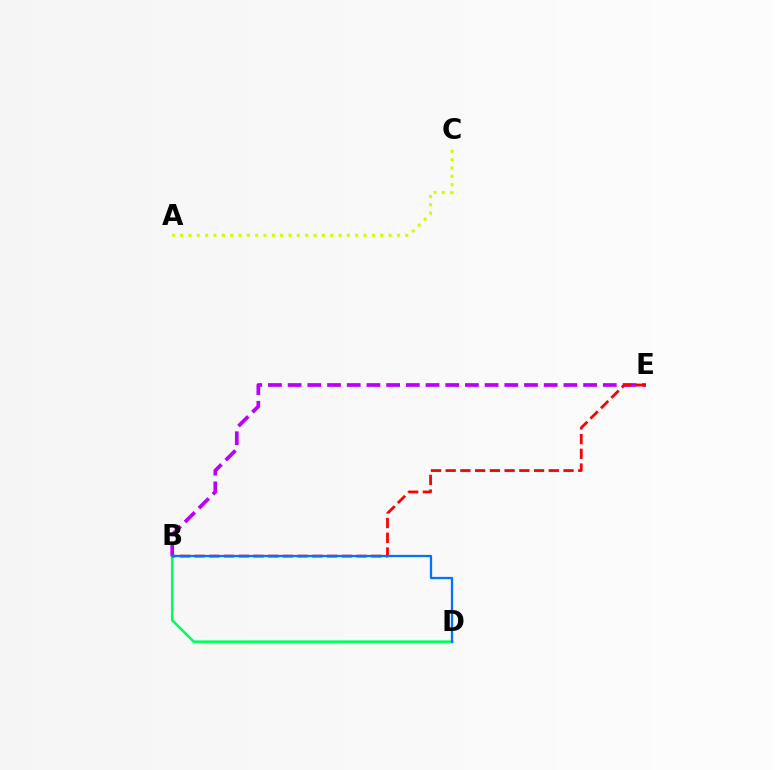{('B', 'E'): [{'color': '#b900ff', 'line_style': 'dashed', 'thickness': 2.68}, {'color': '#ff0000', 'line_style': 'dashed', 'thickness': 2.0}], ('A', 'C'): [{'color': '#d1ff00', 'line_style': 'dotted', 'thickness': 2.27}], ('B', 'D'): [{'color': '#00ff5c', 'line_style': 'solid', 'thickness': 1.84}, {'color': '#0074ff', 'line_style': 'solid', 'thickness': 1.64}]}